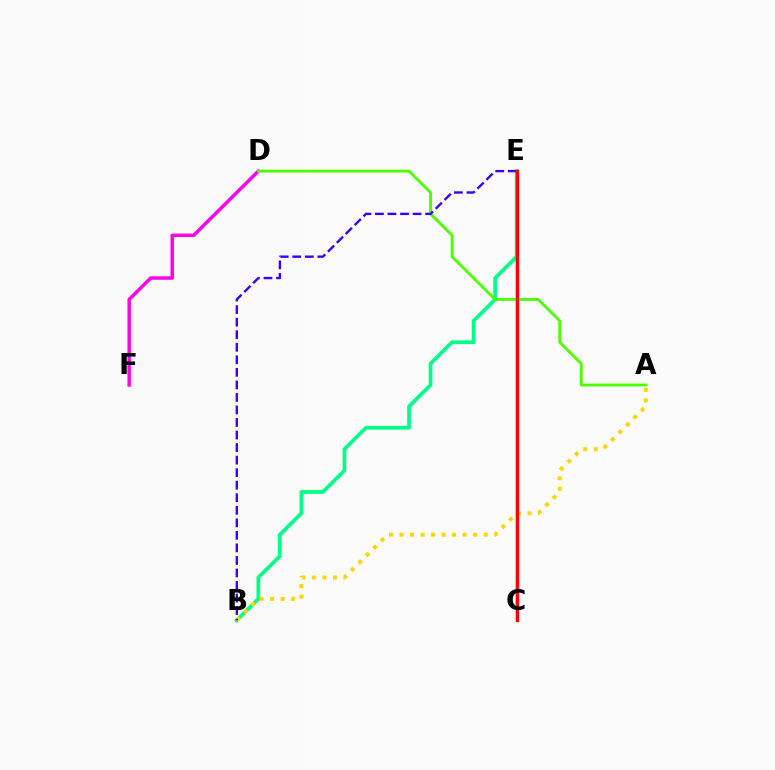{('D', 'F'): [{'color': '#ff00ed', 'line_style': 'solid', 'thickness': 2.48}], ('B', 'E'): [{'color': '#00ff86', 'line_style': 'solid', 'thickness': 2.68}, {'color': '#3700ff', 'line_style': 'dashed', 'thickness': 1.7}], ('C', 'E'): [{'color': '#009eff', 'line_style': 'solid', 'thickness': 1.79}, {'color': '#ff0000', 'line_style': 'solid', 'thickness': 2.38}], ('A', 'B'): [{'color': '#ffd500', 'line_style': 'dotted', 'thickness': 2.86}], ('A', 'D'): [{'color': '#4fff00', 'line_style': 'solid', 'thickness': 2.07}]}